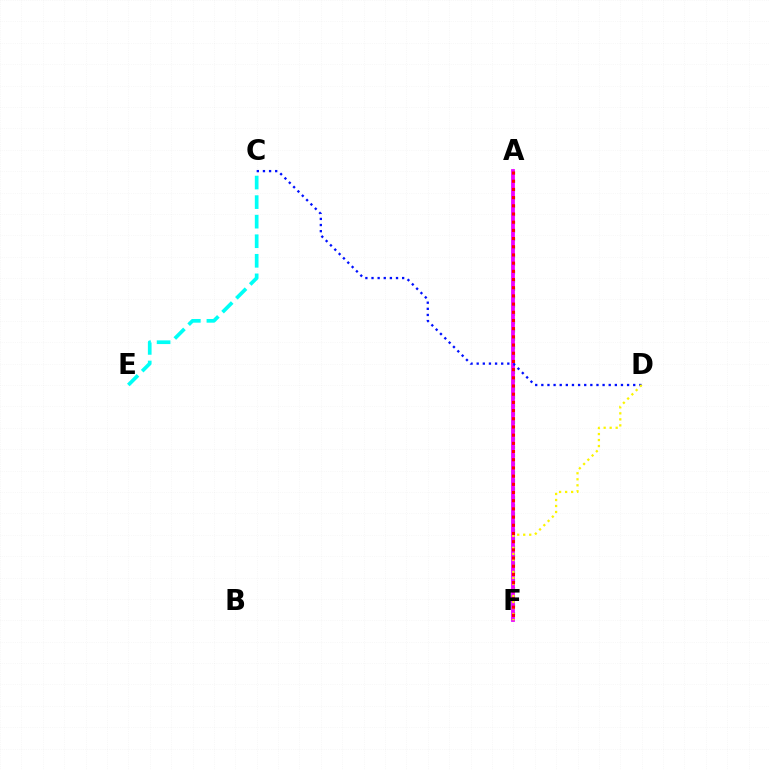{('A', 'F'): [{'color': '#08ff00', 'line_style': 'dotted', 'thickness': 2.26}, {'color': '#ee00ff', 'line_style': 'solid', 'thickness': 2.72}, {'color': '#ff0000', 'line_style': 'dotted', 'thickness': 2.23}], ('C', 'E'): [{'color': '#00fff6', 'line_style': 'dashed', 'thickness': 2.66}], ('C', 'D'): [{'color': '#0010ff', 'line_style': 'dotted', 'thickness': 1.66}], ('D', 'F'): [{'color': '#fcf500', 'line_style': 'dotted', 'thickness': 1.63}]}